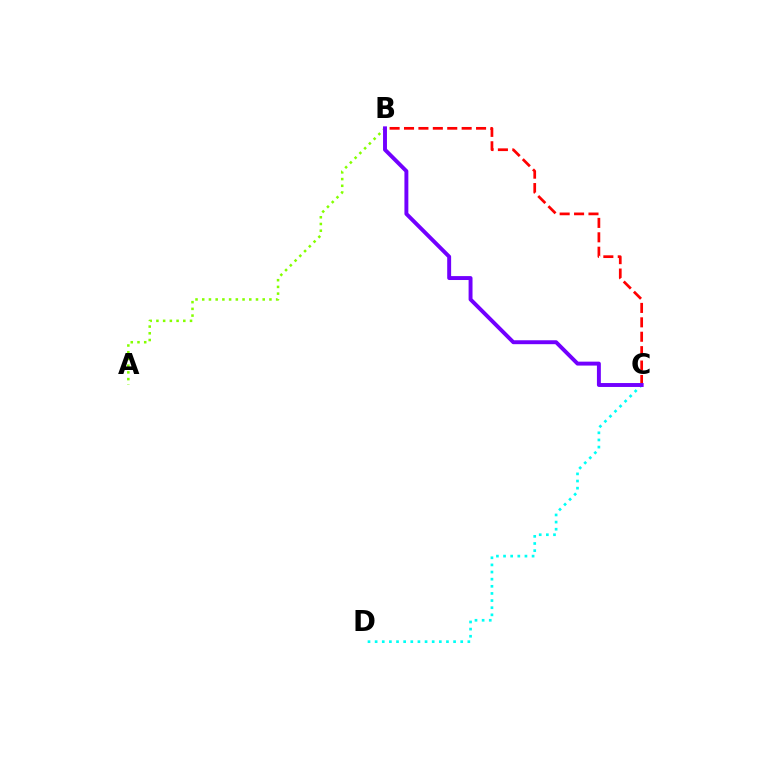{('B', 'C'): [{'color': '#ff0000', 'line_style': 'dashed', 'thickness': 1.96}, {'color': '#7200ff', 'line_style': 'solid', 'thickness': 2.83}], ('C', 'D'): [{'color': '#00fff6', 'line_style': 'dotted', 'thickness': 1.94}], ('A', 'B'): [{'color': '#84ff00', 'line_style': 'dotted', 'thickness': 1.83}]}